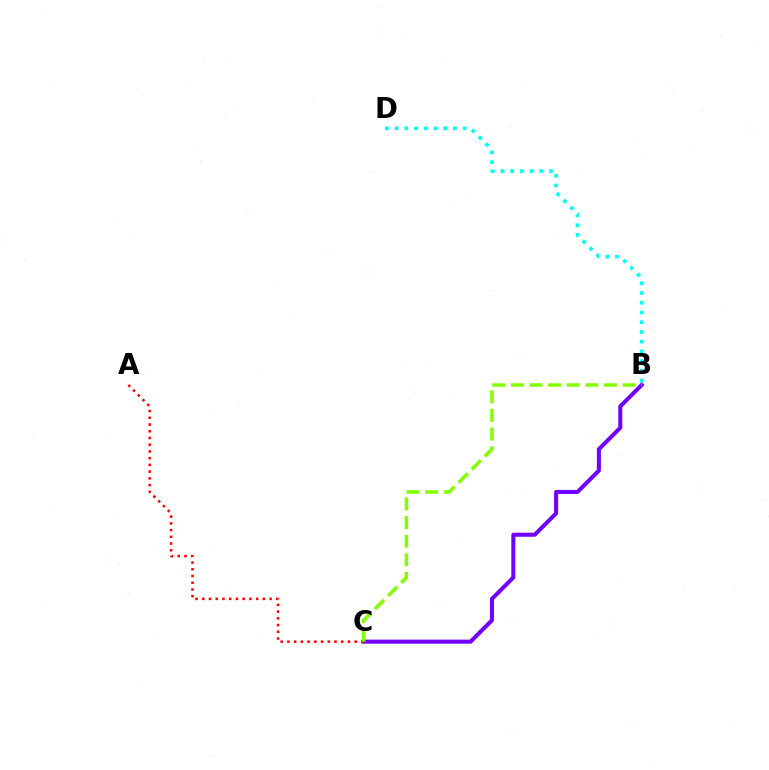{('B', 'D'): [{'color': '#00fff6', 'line_style': 'dotted', 'thickness': 2.64}], ('B', 'C'): [{'color': '#7200ff', 'line_style': 'solid', 'thickness': 2.92}, {'color': '#84ff00', 'line_style': 'dashed', 'thickness': 2.53}], ('A', 'C'): [{'color': '#ff0000', 'line_style': 'dotted', 'thickness': 1.83}]}